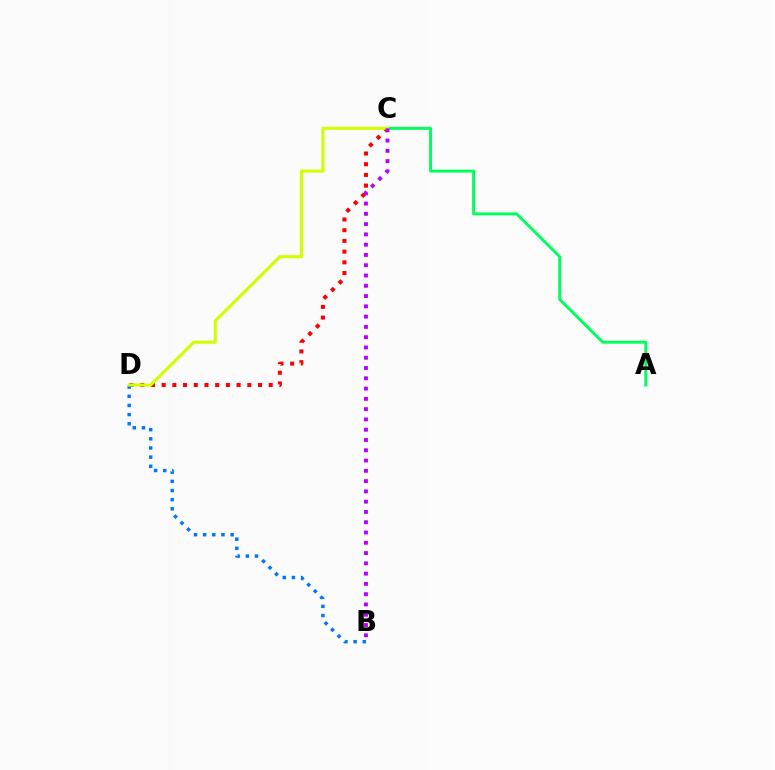{('C', 'D'): [{'color': '#ff0000', 'line_style': 'dotted', 'thickness': 2.91}, {'color': '#d1ff00', 'line_style': 'solid', 'thickness': 2.23}], ('A', 'C'): [{'color': '#00ff5c', 'line_style': 'solid', 'thickness': 2.12}], ('B', 'D'): [{'color': '#0074ff', 'line_style': 'dotted', 'thickness': 2.49}], ('B', 'C'): [{'color': '#b900ff', 'line_style': 'dotted', 'thickness': 2.79}]}